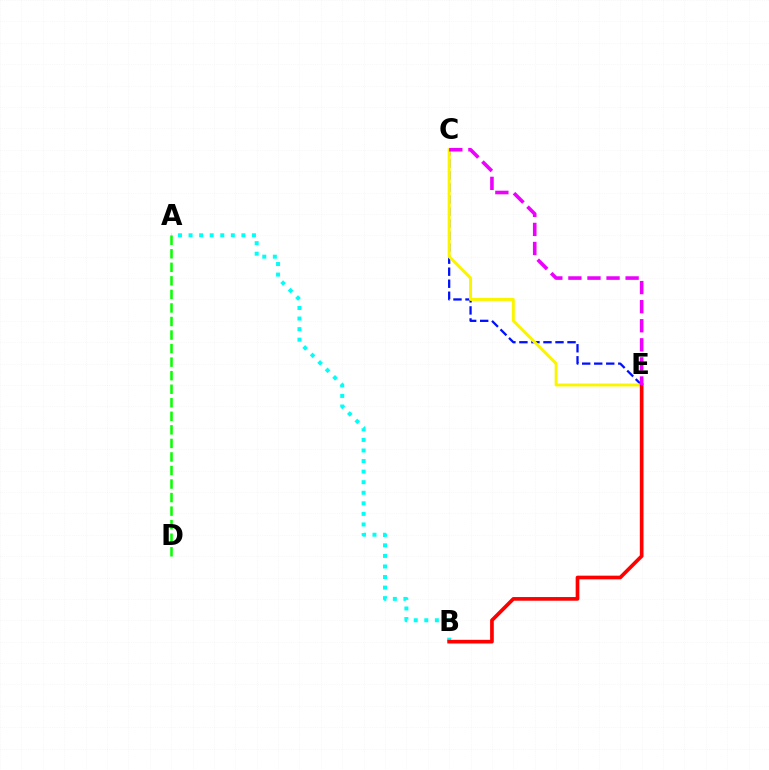{('A', 'B'): [{'color': '#00fff6', 'line_style': 'dotted', 'thickness': 2.87}], ('A', 'D'): [{'color': '#08ff00', 'line_style': 'dashed', 'thickness': 1.84}], ('C', 'E'): [{'color': '#0010ff', 'line_style': 'dashed', 'thickness': 1.63}, {'color': '#fcf500', 'line_style': 'solid', 'thickness': 2.12}, {'color': '#ee00ff', 'line_style': 'dashed', 'thickness': 2.59}], ('B', 'E'): [{'color': '#ff0000', 'line_style': 'solid', 'thickness': 2.65}]}